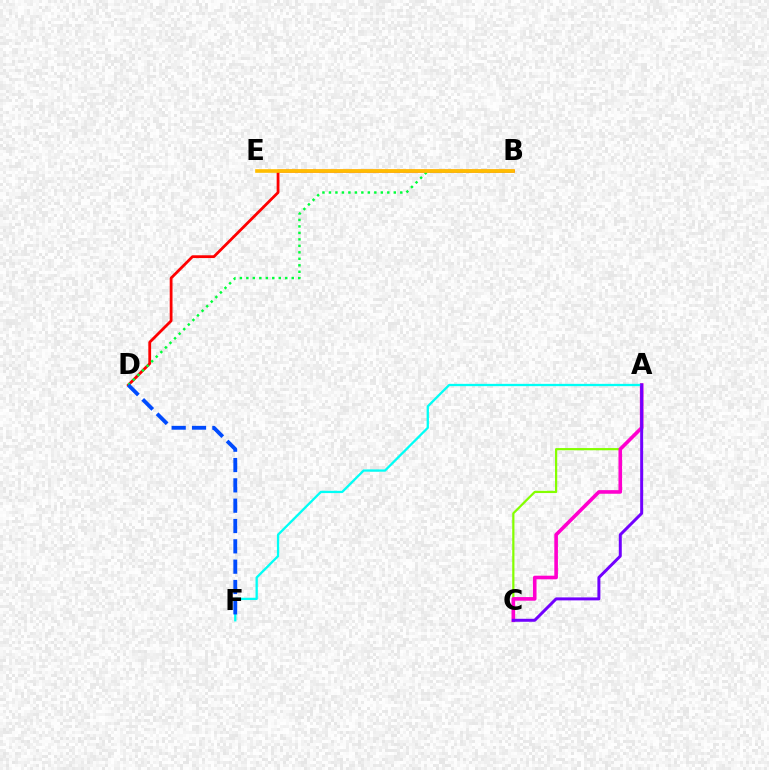{('A', 'C'): [{'color': '#84ff00', 'line_style': 'solid', 'thickness': 1.59}, {'color': '#ff00cf', 'line_style': 'solid', 'thickness': 2.6}, {'color': '#7200ff', 'line_style': 'solid', 'thickness': 2.15}], ('B', 'D'): [{'color': '#ff0000', 'line_style': 'solid', 'thickness': 2.01}, {'color': '#00ff39', 'line_style': 'dotted', 'thickness': 1.76}], ('A', 'F'): [{'color': '#00fff6', 'line_style': 'solid', 'thickness': 1.66}], ('B', 'E'): [{'color': '#ffbd00', 'line_style': 'solid', 'thickness': 2.62}], ('D', 'F'): [{'color': '#004bff', 'line_style': 'dashed', 'thickness': 2.76}]}